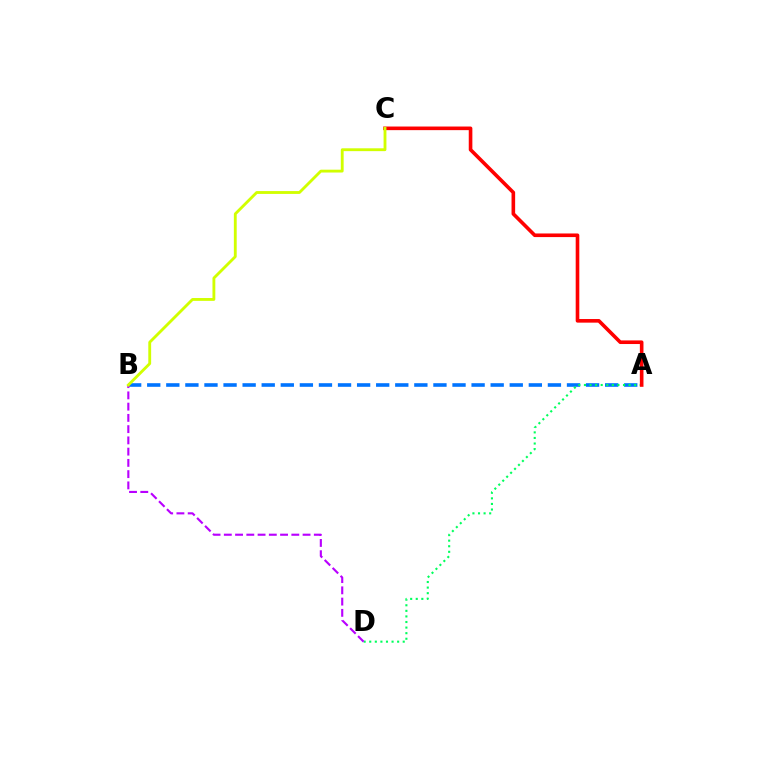{('A', 'B'): [{'color': '#0074ff', 'line_style': 'dashed', 'thickness': 2.59}], ('A', 'D'): [{'color': '#00ff5c', 'line_style': 'dotted', 'thickness': 1.52}], ('B', 'D'): [{'color': '#b900ff', 'line_style': 'dashed', 'thickness': 1.53}], ('A', 'C'): [{'color': '#ff0000', 'line_style': 'solid', 'thickness': 2.6}], ('B', 'C'): [{'color': '#d1ff00', 'line_style': 'solid', 'thickness': 2.05}]}